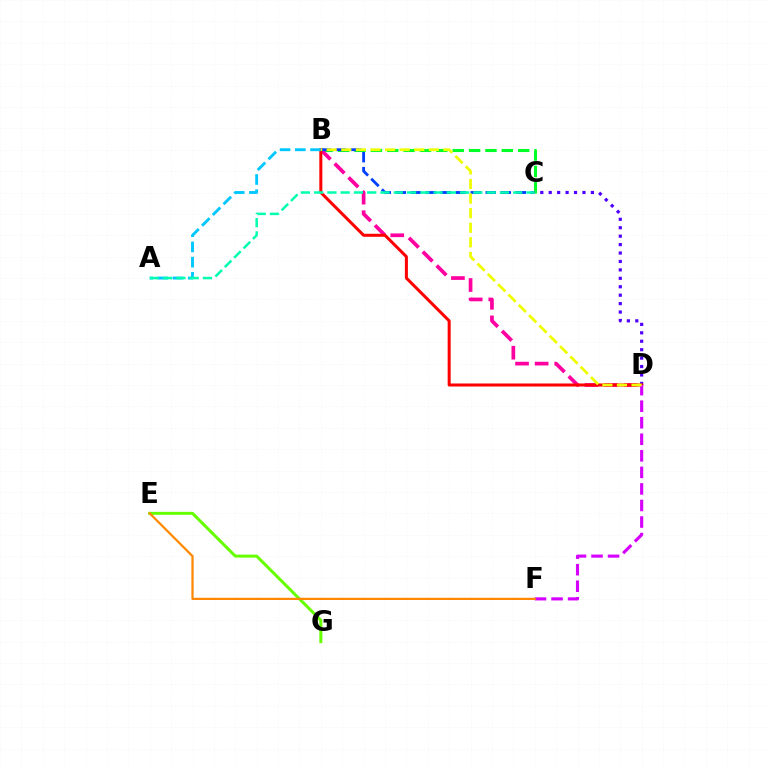{('B', 'C'): [{'color': '#00ff27', 'line_style': 'dashed', 'thickness': 2.22}, {'color': '#003fff', 'line_style': 'dashed', 'thickness': 2.04}], ('B', 'D'): [{'color': '#ff00a0', 'line_style': 'dashed', 'thickness': 2.66}, {'color': '#ff0000', 'line_style': 'solid', 'thickness': 2.18}, {'color': '#eeff00', 'line_style': 'dashed', 'thickness': 1.98}], ('C', 'D'): [{'color': '#4f00ff', 'line_style': 'dotted', 'thickness': 2.29}], ('A', 'B'): [{'color': '#00c7ff', 'line_style': 'dashed', 'thickness': 2.07}], ('E', 'G'): [{'color': '#66ff00', 'line_style': 'solid', 'thickness': 2.16}], ('D', 'F'): [{'color': '#d600ff', 'line_style': 'dashed', 'thickness': 2.25}], ('E', 'F'): [{'color': '#ff8800', 'line_style': 'solid', 'thickness': 1.61}], ('A', 'C'): [{'color': '#00ffaf', 'line_style': 'dashed', 'thickness': 1.8}]}